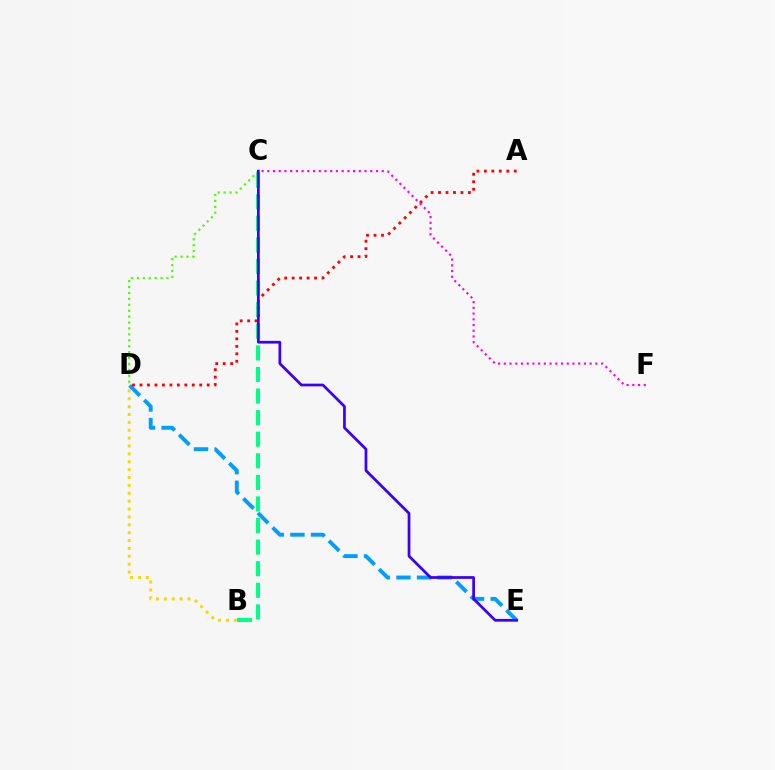{('D', 'E'): [{'color': '#009eff', 'line_style': 'dashed', 'thickness': 2.8}], ('B', 'D'): [{'color': '#ffd500', 'line_style': 'dotted', 'thickness': 2.14}], ('C', 'D'): [{'color': '#4fff00', 'line_style': 'dotted', 'thickness': 1.61}], ('B', 'C'): [{'color': '#00ff86', 'line_style': 'dashed', 'thickness': 2.93}], ('A', 'D'): [{'color': '#ff0000', 'line_style': 'dotted', 'thickness': 2.03}], ('C', 'E'): [{'color': '#3700ff', 'line_style': 'solid', 'thickness': 1.96}], ('C', 'F'): [{'color': '#ff00ed', 'line_style': 'dotted', 'thickness': 1.55}]}